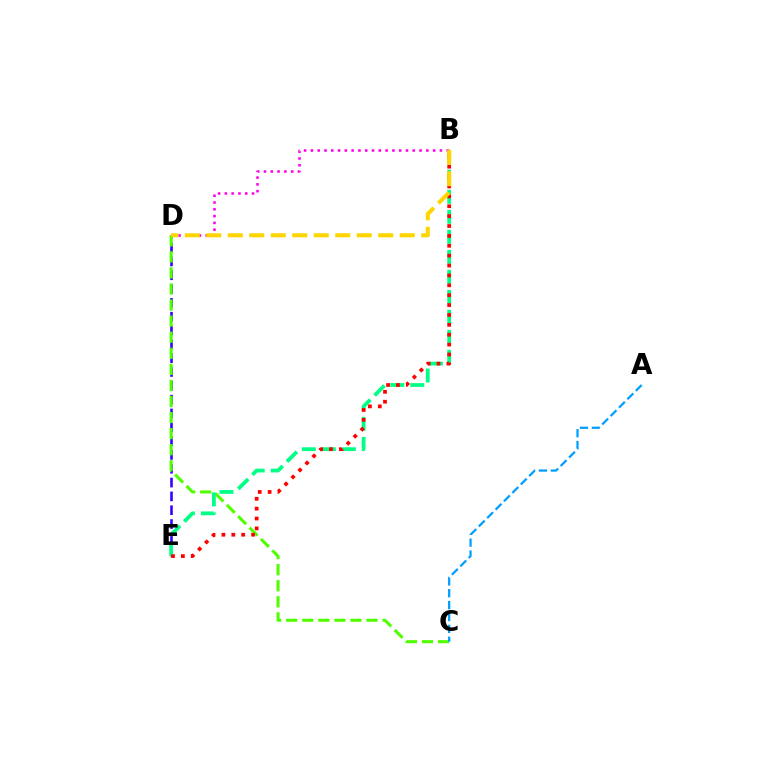{('D', 'E'): [{'color': '#3700ff', 'line_style': 'dashed', 'thickness': 1.88}], ('C', 'D'): [{'color': '#4fff00', 'line_style': 'dashed', 'thickness': 2.18}], ('B', 'E'): [{'color': '#00ff86', 'line_style': 'dashed', 'thickness': 2.72}, {'color': '#ff0000', 'line_style': 'dotted', 'thickness': 2.69}], ('B', 'D'): [{'color': '#ff00ed', 'line_style': 'dotted', 'thickness': 1.85}, {'color': '#ffd500', 'line_style': 'dashed', 'thickness': 2.92}], ('A', 'C'): [{'color': '#009eff', 'line_style': 'dashed', 'thickness': 1.61}]}